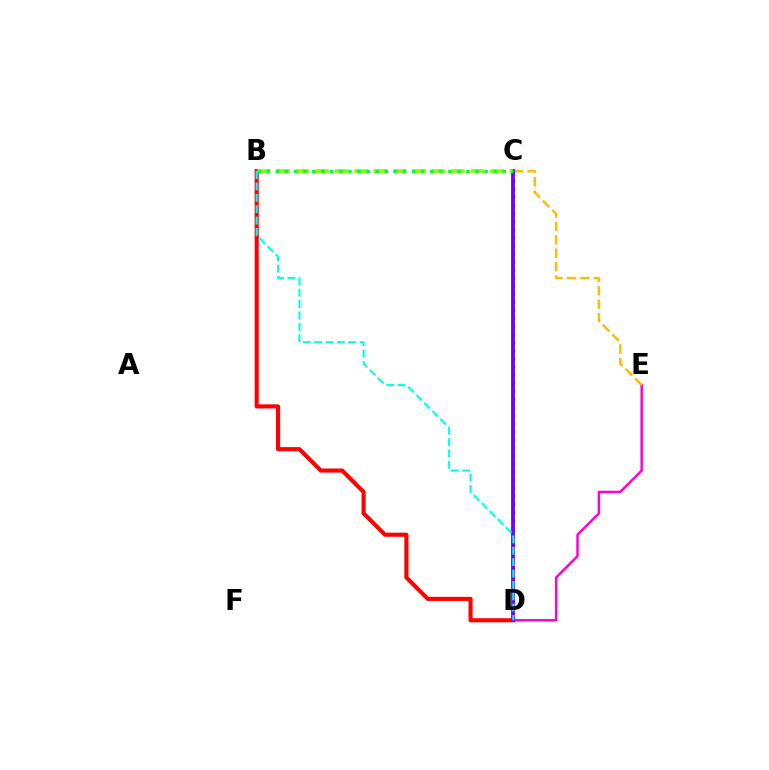{('D', 'E'): [{'color': '#ff00cf', 'line_style': 'solid', 'thickness': 1.78}], ('C', 'D'): [{'color': '#004bff', 'line_style': 'dotted', 'thickness': 2.2}, {'color': '#7200ff', 'line_style': 'solid', 'thickness': 2.74}], ('B', 'D'): [{'color': '#ff0000', 'line_style': 'solid', 'thickness': 2.96}, {'color': '#00fff6', 'line_style': 'dashed', 'thickness': 1.54}], ('C', 'E'): [{'color': '#ffbd00', 'line_style': 'dashed', 'thickness': 1.82}], ('B', 'C'): [{'color': '#84ff00', 'line_style': 'dashed', 'thickness': 2.64}, {'color': '#00ff39', 'line_style': 'dotted', 'thickness': 2.47}]}